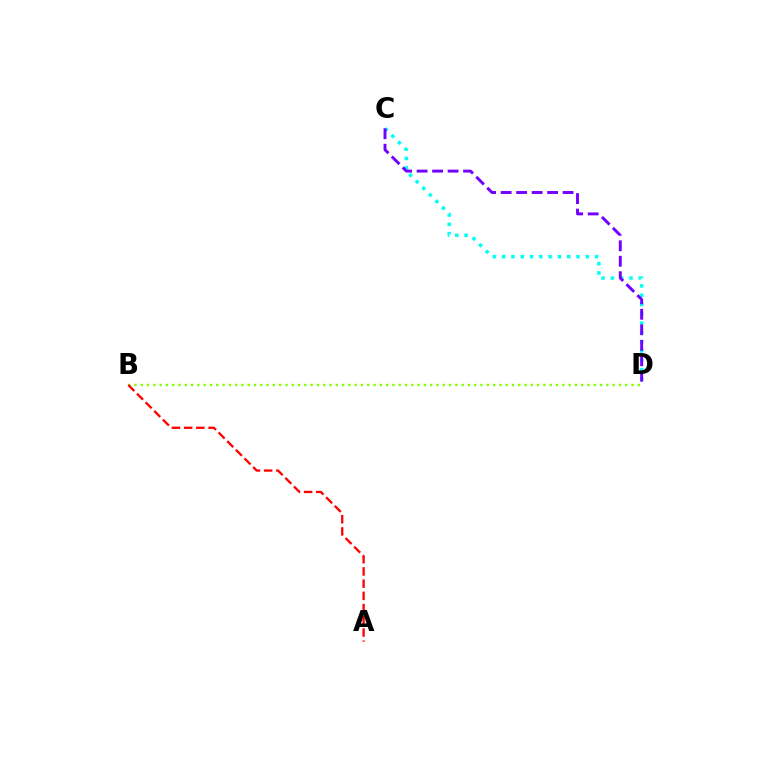{('C', 'D'): [{'color': '#00fff6', 'line_style': 'dotted', 'thickness': 2.52}, {'color': '#7200ff', 'line_style': 'dashed', 'thickness': 2.1}], ('B', 'D'): [{'color': '#84ff00', 'line_style': 'dotted', 'thickness': 1.71}], ('A', 'B'): [{'color': '#ff0000', 'line_style': 'dashed', 'thickness': 1.66}]}